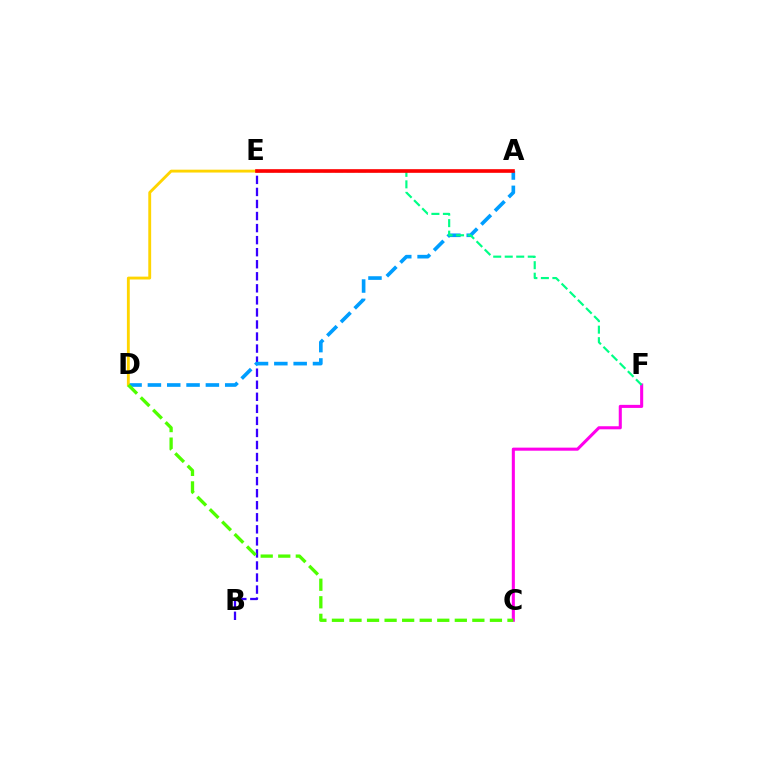{('B', 'E'): [{'color': '#3700ff', 'line_style': 'dashed', 'thickness': 1.64}], ('C', 'F'): [{'color': '#ff00ed', 'line_style': 'solid', 'thickness': 2.21}], ('A', 'D'): [{'color': '#009eff', 'line_style': 'dashed', 'thickness': 2.63}], ('E', 'F'): [{'color': '#00ff86', 'line_style': 'dashed', 'thickness': 1.56}], ('D', 'E'): [{'color': '#ffd500', 'line_style': 'solid', 'thickness': 2.06}], ('C', 'D'): [{'color': '#4fff00', 'line_style': 'dashed', 'thickness': 2.38}], ('A', 'E'): [{'color': '#ff0000', 'line_style': 'solid', 'thickness': 2.63}]}